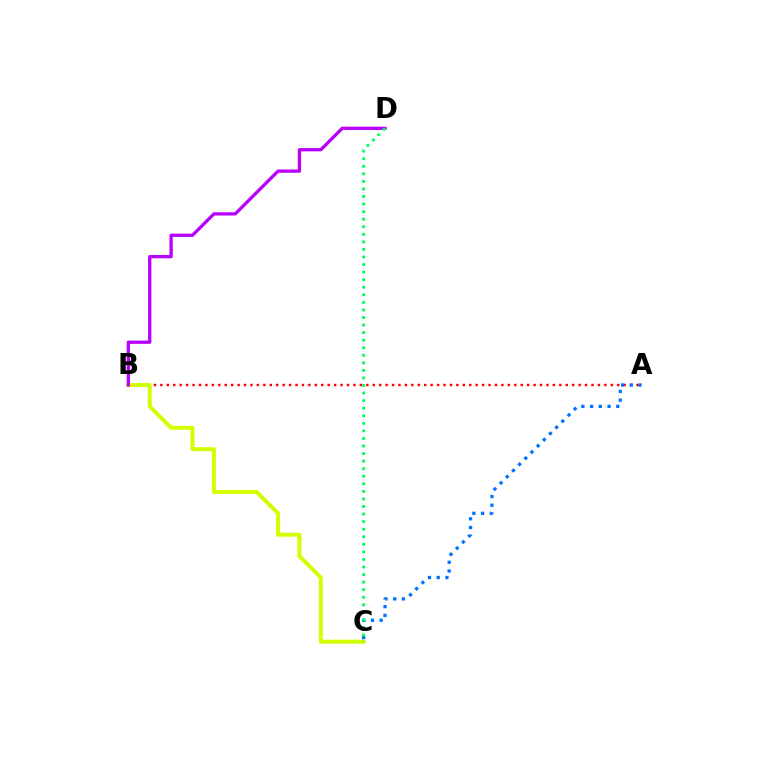{('A', 'B'): [{'color': '#ff0000', 'line_style': 'dotted', 'thickness': 1.75}], ('B', 'C'): [{'color': '#d1ff00', 'line_style': 'solid', 'thickness': 2.87}], ('B', 'D'): [{'color': '#b900ff', 'line_style': 'solid', 'thickness': 2.36}], ('A', 'C'): [{'color': '#0074ff', 'line_style': 'dotted', 'thickness': 2.37}], ('C', 'D'): [{'color': '#00ff5c', 'line_style': 'dotted', 'thickness': 2.05}]}